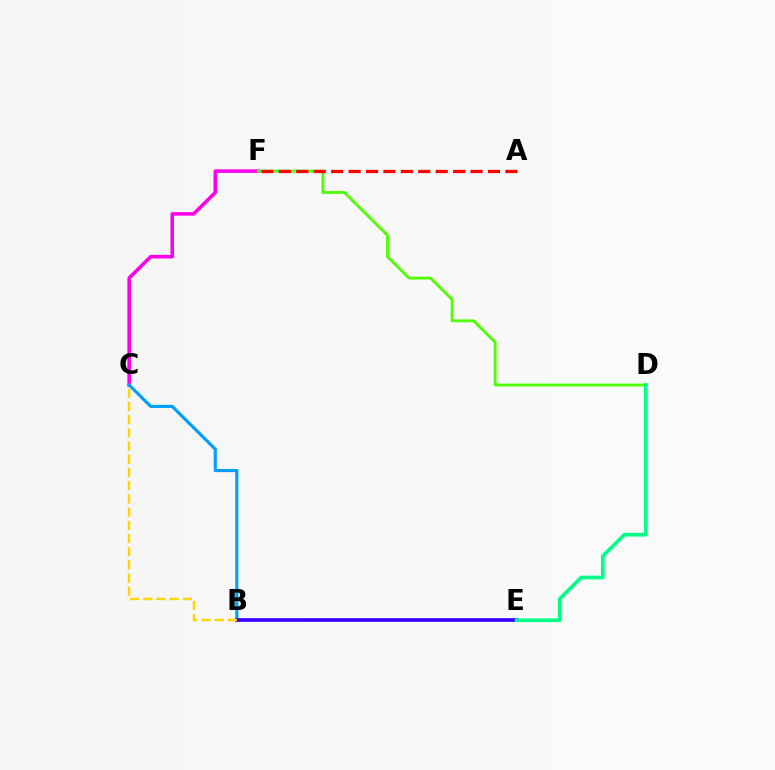{('C', 'F'): [{'color': '#ff00ed', 'line_style': 'solid', 'thickness': 2.57}], ('B', 'C'): [{'color': '#009eff', 'line_style': 'solid', 'thickness': 2.26}, {'color': '#ffd500', 'line_style': 'dashed', 'thickness': 1.79}], ('B', 'E'): [{'color': '#3700ff', 'line_style': 'solid', 'thickness': 2.64}], ('D', 'F'): [{'color': '#4fff00', 'line_style': 'solid', 'thickness': 2.05}], ('D', 'E'): [{'color': '#00ff86', 'line_style': 'solid', 'thickness': 2.65}], ('A', 'F'): [{'color': '#ff0000', 'line_style': 'dashed', 'thickness': 2.37}]}